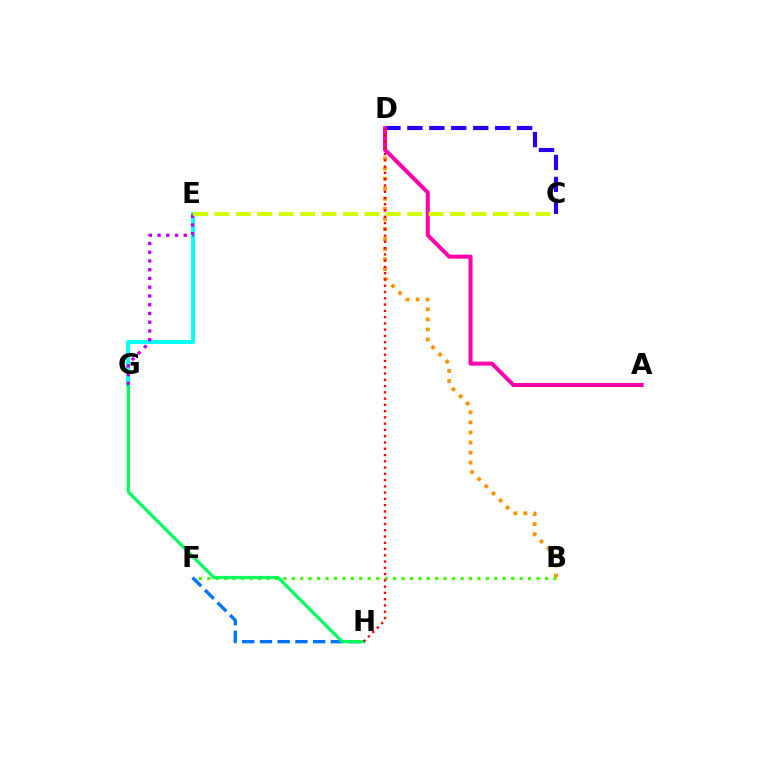{('B', 'D'): [{'color': '#ff9400', 'line_style': 'dotted', 'thickness': 2.73}], ('B', 'F'): [{'color': '#3dff00', 'line_style': 'dotted', 'thickness': 2.29}], ('C', 'D'): [{'color': '#2500ff', 'line_style': 'dashed', 'thickness': 2.98}], ('F', 'H'): [{'color': '#0074ff', 'line_style': 'dashed', 'thickness': 2.41}], ('E', 'G'): [{'color': '#00fff6', 'line_style': 'solid', 'thickness': 2.77}, {'color': '#b900ff', 'line_style': 'dotted', 'thickness': 2.38}], ('G', 'H'): [{'color': '#00ff5c', 'line_style': 'solid', 'thickness': 2.3}], ('A', 'D'): [{'color': '#ff00ac', 'line_style': 'solid', 'thickness': 2.89}], ('D', 'H'): [{'color': '#ff0000', 'line_style': 'dotted', 'thickness': 1.7}], ('C', 'E'): [{'color': '#d1ff00', 'line_style': 'dashed', 'thickness': 2.91}]}